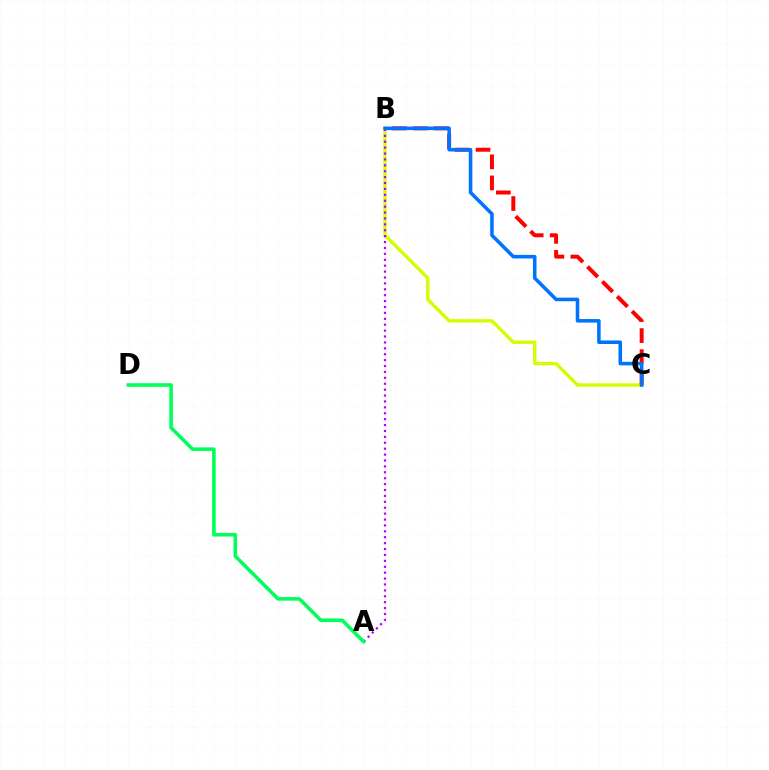{('B', 'C'): [{'color': '#d1ff00', 'line_style': 'solid', 'thickness': 2.43}, {'color': '#ff0000', 'line_style': 'dashed', 'thickness': 2.86}, {'color': '#0074ff', 'line_style': 'solid', 'thickness': 2.56}], ('A', 'B'): [{'color': '#b900ff', 'line_style': 'dotted', 'thickness': 1.6}], ('A', 'D'): [{'color': '#00ff5c', 'line_style': 'solid', 'thickness': 2.58}]}